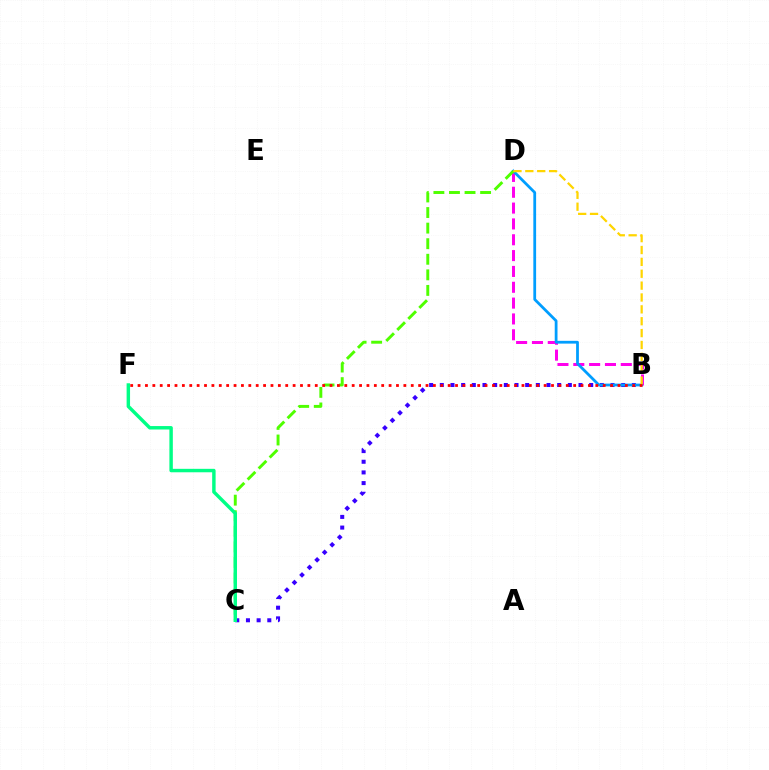{('B', 'C'): [{'color': '#3700ff', 'line_style': 'dotted', 'thickness': 2.9}], ('B', 'D'): [{'color': '#ff00ed', 'line_style': 'dashed', 'thickness': 2.15}, {'color': '#009eff', 'line_style': 'solid', 'thickness': 2.0}, {'color': '#ffd500', 'line_style': 'dashed', 'thickness': 1.61}], ('C', 'D'): [{'color': '#4fff00', 'line_style': 'dashed', 'thickness': 2.12}], ('C', 'F'): [{'color': '#00ff86', 'line_style': 'solid', 'thickness': 2.48}], ('B', 'F'): [{'color': '#ff0000', 'line_style': 'dotted', 'thickness': 2.01}]}